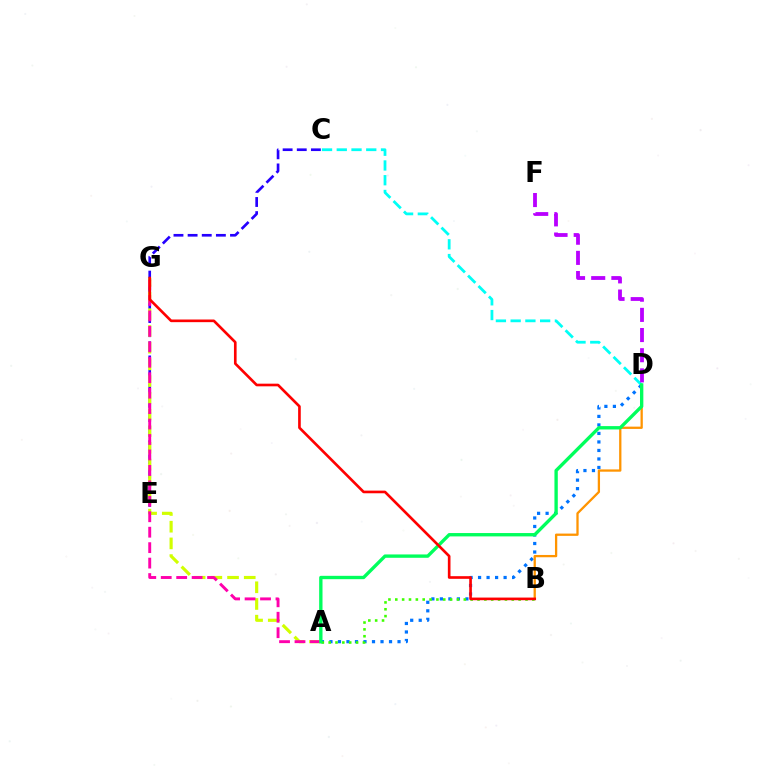{('A', 'D'): [{'color': '#0074ff', 'line_style': 'dotted', 'thickness': 2.31}, {'color': '#00ff5c', 'line_style': 'solid', 'thickness': 2.41}], ('B', 'D'): [{'color': '#ff9400', 'line_style': 'solid', 'thickness': 1.65}], ('C', 'E'): [{'color': '#2500ff', 'line_style': 'dashed', 'thickness': 1.92}], ('C', 'D'): [{'color': '#00fff6', 'line_style': 'dashed', 'thickness': 2.0}], ('A', 'B'): [{'color': '#3dff00', 'line_style': 'dotted', 'thickness': 1.86}], ('A', 'G'): [{'color': '#d1ff00', 'line_style': 'dashed', 'thickness': 2.27}, {'color': '#ff00ac', 'line_style': 'dashed', 'thickness': 2.1}], ('B', 'G'): [{'color': '#ff0000', 'line_style': 'solid', 'thickness': 1.91}], ('D', 'F'): [{'color': '#b900ff', 'line_style': 'dashed', 'thickness': 2.74}]}